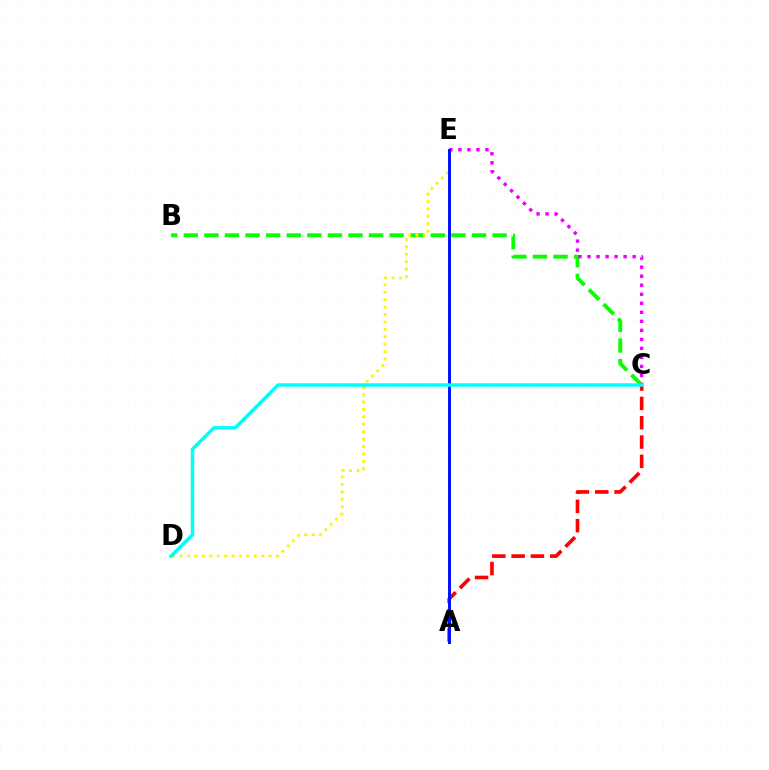{('B', 'C'): [{'color': '#08ff00', 'line_style': 'dashed', 'thickness': 2.8}], ('C', 'E'): [{'color': '#ee00ff', 'line_style': 'dotted', 'thickness': 2.45}], ('D', 'E'): [{'color': '#fcf500', 'line_style': 'dotted', 'thickness': 2.01}], ('A', 'C'): [{'color': '#ff0000', 'line_style': 'dashed', 'thickness': 2.62}], ('A', 'E'): [{'color': '#0010ff', 'line_style': 'solid', 'thickness': 2.13}], ('C', 'D'): [{'color': '#00fff6', 'line_style': 'solid', 'thickness': 2.48}]}